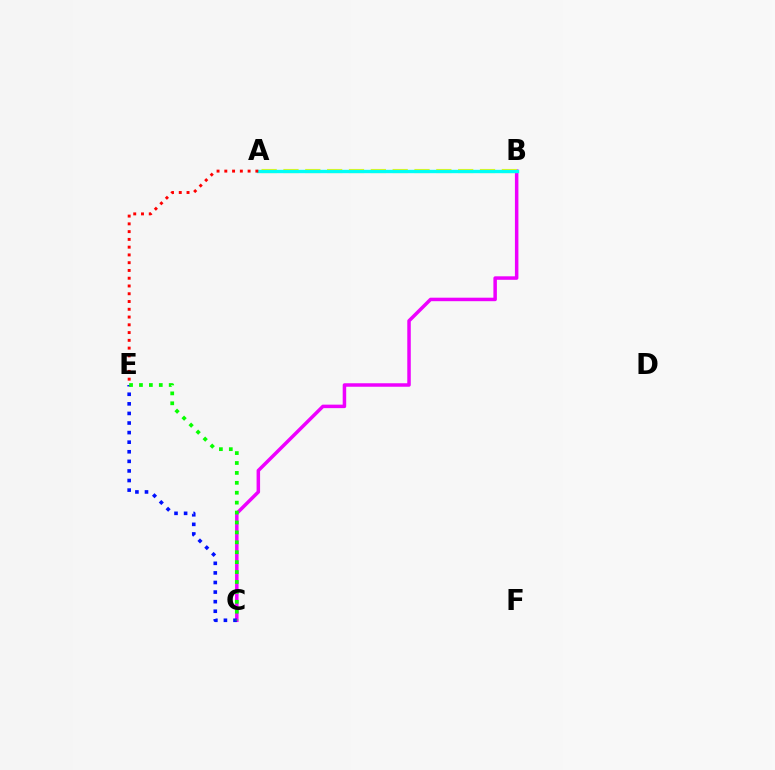{('B', 'C'): [{'color': '#ee00ff', 'line_style': 'solid', 'thickness': 2.52}], ('C', 'E'): [{'color': '#0010ff', 'line_style': 'dotted', 'thickness': 2.6}, {'color': '#08ff00', 'line_style': 'dotted', 'thickness': 2.69}], ('A', 'B'): [{'color': '#fcf500', 'line_style': 'dashed', 'thickness': 2.97}, {'color': '#00fff6', 'line_style': 'solid', 'thickness': 2.42}], ('A', 'E'): [{'color': '#ff0000', 'line_style': 'dotted', 'thickness': 2.11}]}